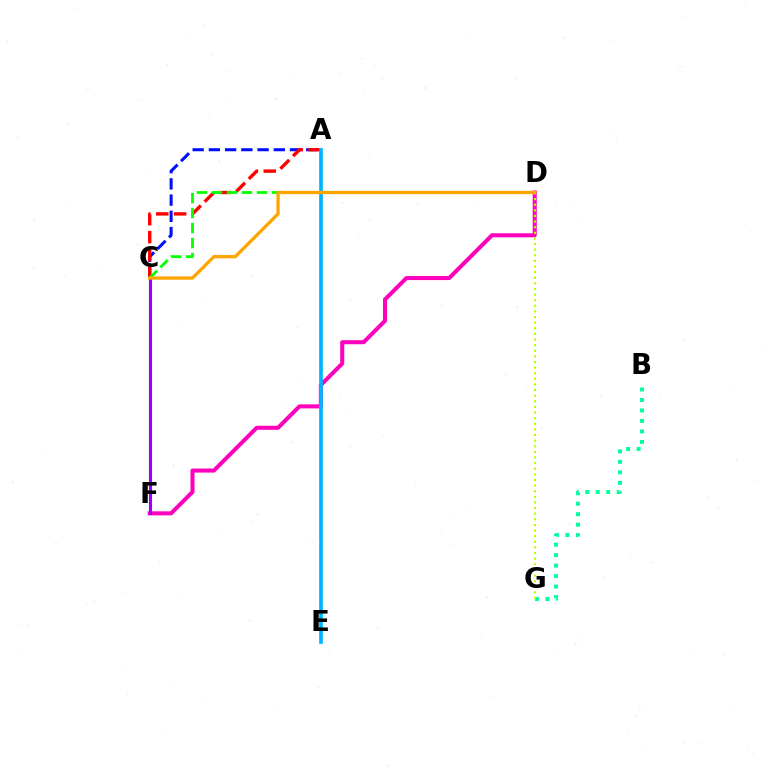{('D', 'F'): [{'color': '#ff00bd', 'line_style': 'solid', 'thickness': 2.92}], ('B', 'G'): [{'color': '#00ff9d', 'line_style': 'dotted', 'thickness': 2.85}], ('D', 'G'): [{'color': '#b3ff00', 'line_style': 'dotted', 'thickness': 1.53}], ('A', 'C'): [{'color': '#0010ff', 'line_style': 'dashed', 'thickness': 2.2}, {'color': '#ff0000', 'line_style': 'dashed', 'thickness': 2.43}], ('A', 'E'): [{'color': '#00b5ff', 'line_style': 'solid', 'thickness': 2.66}], ('C', 'D'): [{'color': '#08ff00', 'line_style': 'dashed', 'thickness': 2.04}, {'color': '#ffa500', 'line_style': 'solid', 'thickness': 2.37}], ('C', 'F'): [{'color': '#9b00ff', 'line_style': 'solid', 'thickness': 2.22}]}